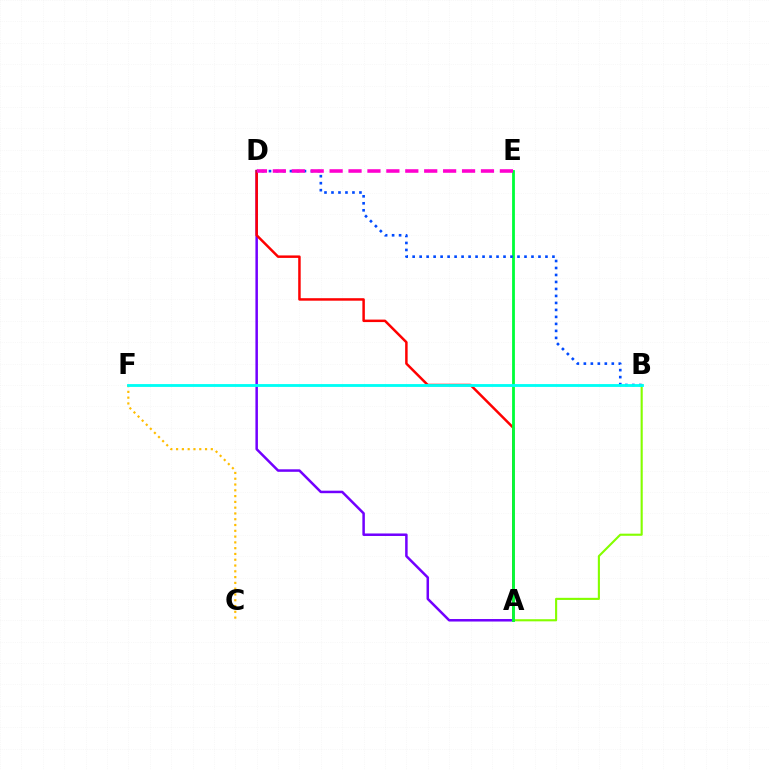{('A', 'D'): [{'color': '#7200ff', 'line_style': 'solid', 'thickness': 1.8}, {'color': '#ff0000', 'line_style': 'solid', 'thickness': 1.79}], ('A', 'B'): [{'color': '#84ff00', 'line_style': 'solid', 'thickness': 1.53}], ('A', 'E'): [{'color': '#00ff39', 'line_style': 'solid', 'thickness': 2.02}], ('B', 'D'): [{'color': '#004bff', 'line_style': 'dotted', 'thickness': 1.9}], ('C', 'F'): [{'color': '#ffbd00', 'line_style': 'dotted', 'thickness': 1.57}], ('B', 'F'): [{'color': '#00fff6', 'line_style': 'solid', 'thickness': 2.04}], ('D', 'E'): [{'color': '#ff00cf', 'line_style': 'dashed', 'thickness': 2.57}]}